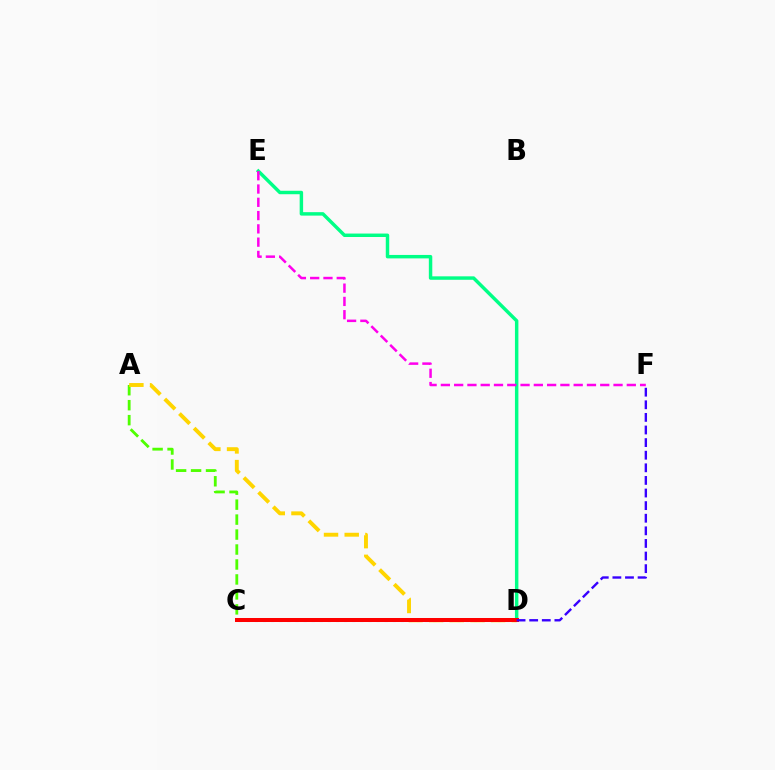{('C', 'D'): [{'color': '#009eff', 'line_style': 'dotted', 'thickness': 2.2}, {'color': '#ff0000', 'line_style': 'solid', 'thickness': 2.88}], ('D', 'E'): [{'color': '#00ff86', 'line_style': 'solid', 'thickness': 2.48}], ('A', 'C'): [{'color': '#4fff00', 'line_style': 'dashed', 'thickness': 2.03}], ('A', 'D'): [{'color': '#ffd500', 'line_style': 'dashed', 'thickness': 2.81}], ('D', 'F'): [{'color': '#3700ff', 'line_style': 'dashed', 'thickness': 1.71}], ('E', 'F'): [{'color': '#ff00ed', 'line_style': 'dashed', 'thickness': 1.8}]}